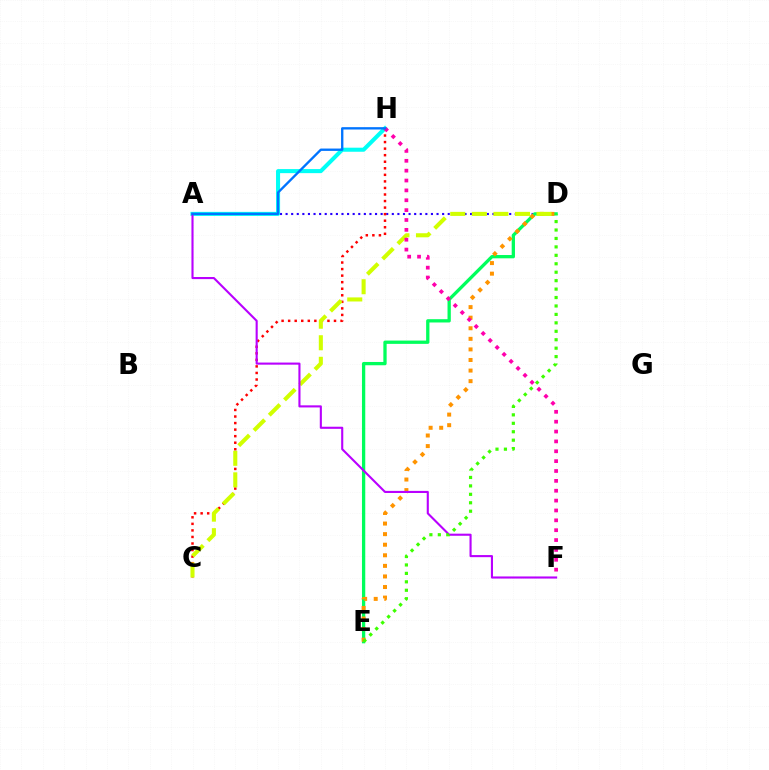{('A', 'D'): [{'color': '#2500ff', 'line_style': 'dotted', 'thickness': 1.52}], ('A', 'H'): [{'color': '#00fff6', 'line_style': 'solid', 'thickness': 2.92}, {'color': '#0074ff', 'line_style': 'solid', 'thickness': 1.69}], ('C', 'H'): [{'color': '#ff0000', 'line_style': 'dotted', 'thickness': 1.78}], ('D', 'E'): [{'color': '#00ff5c', 'line_style': 'solid', 'thickness': 2.37}, {'color': '#ff9400', 'line_style': 'dotted', 'thickness': 2.87}, {'color': '#3dff00', 'line_style': 'dotted', 'thickness': 2.29}], ('C', 'D'): [{'color': '#d1ff00', 'line_style': 'dashed', 'thickness': 2.93}], ('F', 'H'): [{'color': '#ff00ac', 'line_style': 'dotted', 'thickness': 2.68}], ('A', 'F'): [{'color': '#b900ff', 'line_style': 'solid', 'thickness': 1.52}]}